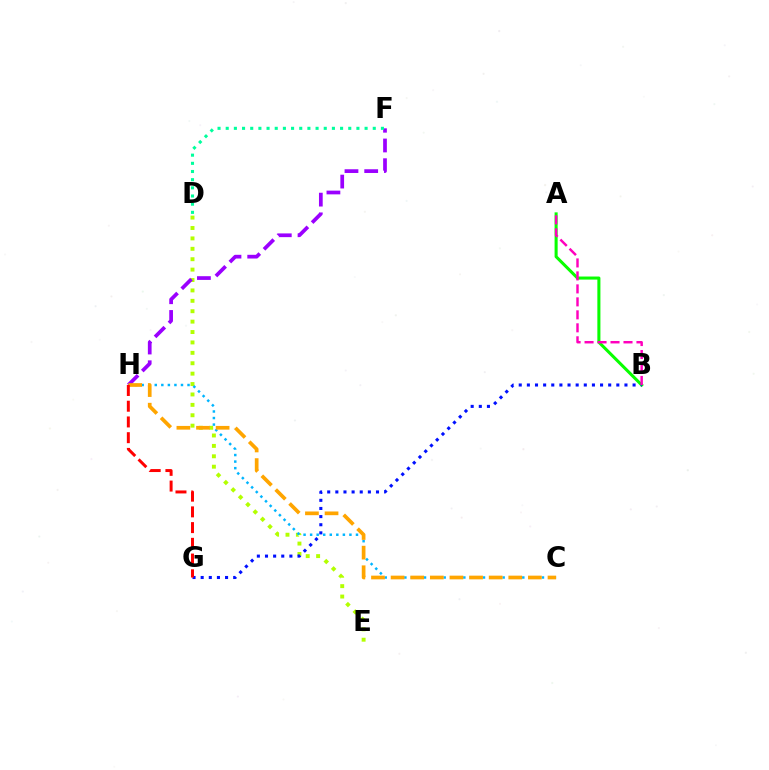{('D', 'E'): [{'color': '#b3ff00', 'line_style': 'dotted', 'thickness': 2.83}], ('A', 'B'): [{'color': '#08ff00', 'line_style': 'solid', 'thickness': 2.2}, {'color': '#ff00bd', 'line_style': 'dashed', 'thickness': 1.76}], ('C', 'H'): [{'color': '#00b5ff', 'line_style': 'dotted', 'thickness': 1.78}, {'color': '#ffa500', 'line_style': 'dashed', 'thickness': 2.66}], ('F', 'H'): [{'color': '#9b00ff', 'line_style': 'dashed', 'thickness': 2.68}], ('B', 'G'): [{'color': '#0010ff', 'line_style': 'dotted', 'thickness': 2.21}], ('D', 'F'): [{'color': '#00ff9d', 'line_style': 'dotted', 'thickness': 2.22}], ('G', 'H'): [{'color': '#ff0000', 'line_style': 'dashed', 'thickness': 2.14}]}